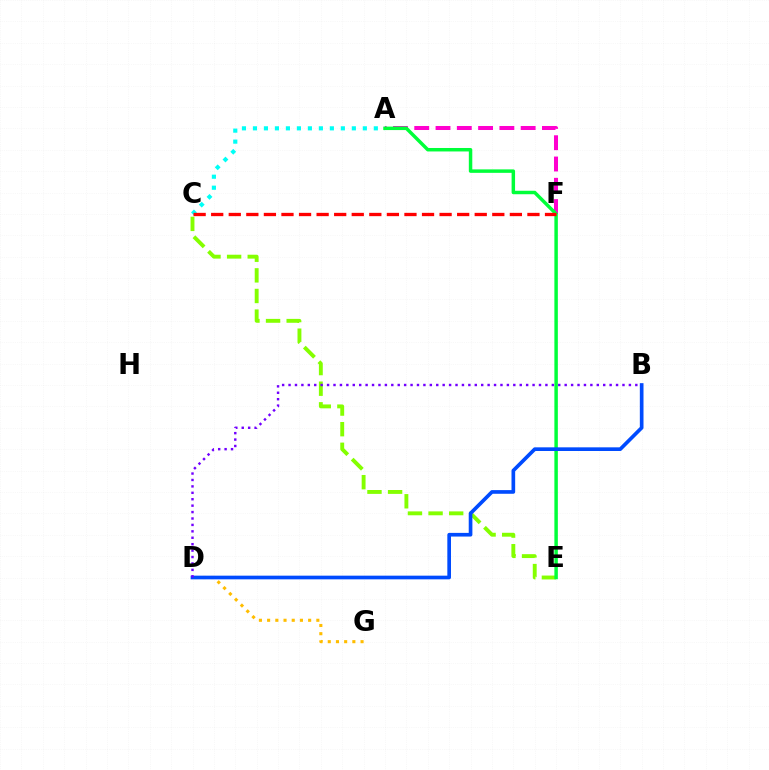{('A', 'C'): [{'color': '#00fff6', 'line_style': 'dotted', 'thickness': 2.99}], ('D', 'G'): [{'color': '#ffbd00', 'line_style': 'dotted', 'thickness': 2.23}], ('C', 'E'): [{'color': '#84ff00', 'line_style': 'dashed', 'thickness': 2.8}], ('A', 'F'): [{'color': '#ff00cf', 'line_style': 'dashed', 'thickness': 2.89}], ('A', 'E'): [{'color': '#00ff39', 'line_style': 'solid', 'thickness': 2.5}], ('B', 'D'): [{'color': '#004bff', 'line_style': 'solid', 'thickness': 2.64}, {'color': '#7200ff', 'line_style': 'dotted', 'thickness': 1.74}], ('C', 'F'): [{'color': '#ff0000', 'line_style': 'dashed', 'thickness': 2.39}]}